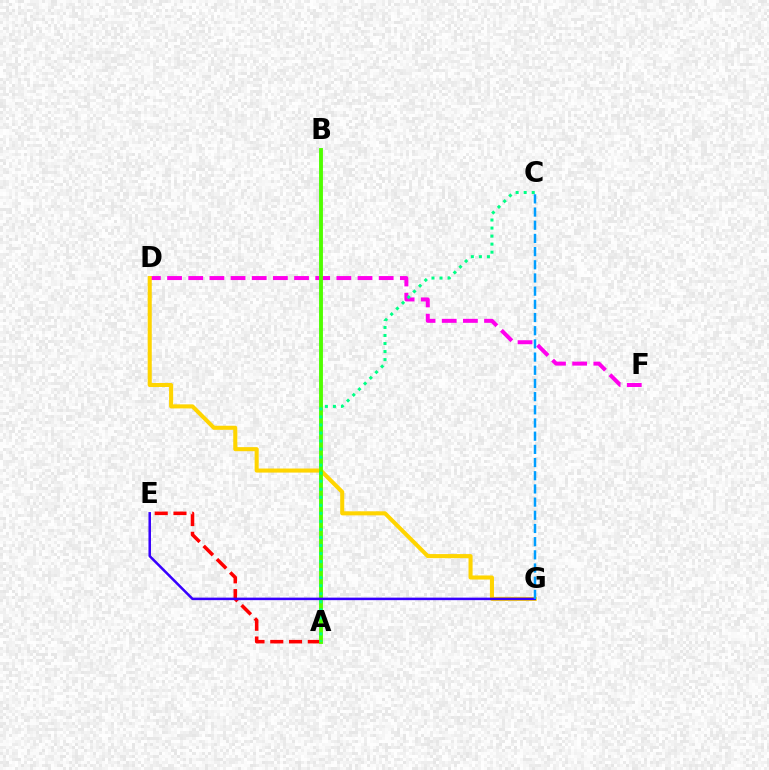{('D', 'F'): [{'color': '#ff00ed', 'line_style': 'dashed', 'thickness': 2.88}], ('A', 'E'): [{'color': '#ff0000', 'line_style': 'dashed', 'thickness': 2.55}], ('D', 'G'): [{'color': '#ffd500', 'line_style': 'solid', 'thickness': 2.93}], ('A', 'B'): [{'color': '#4fff00', 'line_style': 'solid', 'thickness': 2.79}], ('E', 'G'): [{'color': '#3700ff', 'line_style': 'solid', 'thickness': 1.81}], ('A', 'C'): [{'color': '#00ff86', 'line_style': 'dotted', 'thickness': 2.18}], ('C', 'G'): [{'color': '#009eff', 'line_style': 'dashed', 'thickness': 1.79}]}